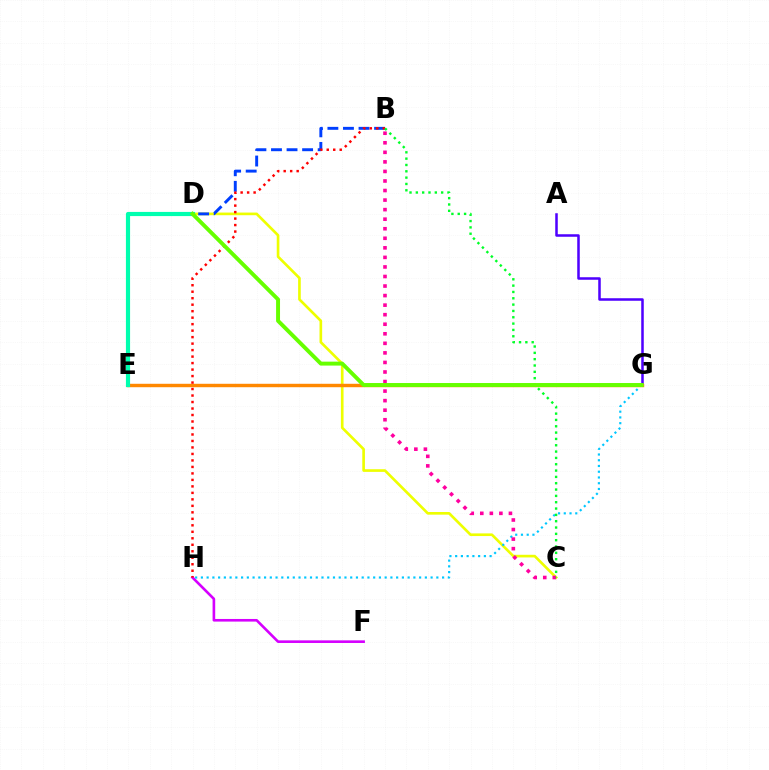{('C', 'D'): [{'color': '#eeff00', 'line_style': 'solid', 'thickness': 1.91}], ('A', 'G'): [{'color': '#4f00ff', 'line_style': 'solid', 'thickness': 1.82}], ('F', 'H'): [{'color': '#d600ff', 'line_style': 'solid', 'thickness': 1.89}], ('G', 'H'): [{'color': '#00c7ff', 'line_style': 'dotted', 'thickness': 1.56}], ('B', 'D'): [{'color': '#003fff', 'line_style': 'dashed', 'thickness': 2.11}], ('E', 'G'): [{'color': '#ff8800', 'line_style': 'solid', 'thickness': 2.47}], ('B', 'C'): [{'color': '#ff00a0', 'line_style': 'dotted', 'thickness': 2.59}, {'color': '#00ff27', 'line_style': 'dotted', 'thickness': 1.72}], ('B', 'H'): [{'color': '#ff0000', 'line_style': 'dotted', 'thickness': 1.76}], ('D', 'E'): [{'color': '#00ffaf', 'line_style': 'solid', 'thickness': 3.0}], ('D', 'G'): [{'color': '#66ff00', 'line_style': 'solid', 'thickness': 2.83}]}